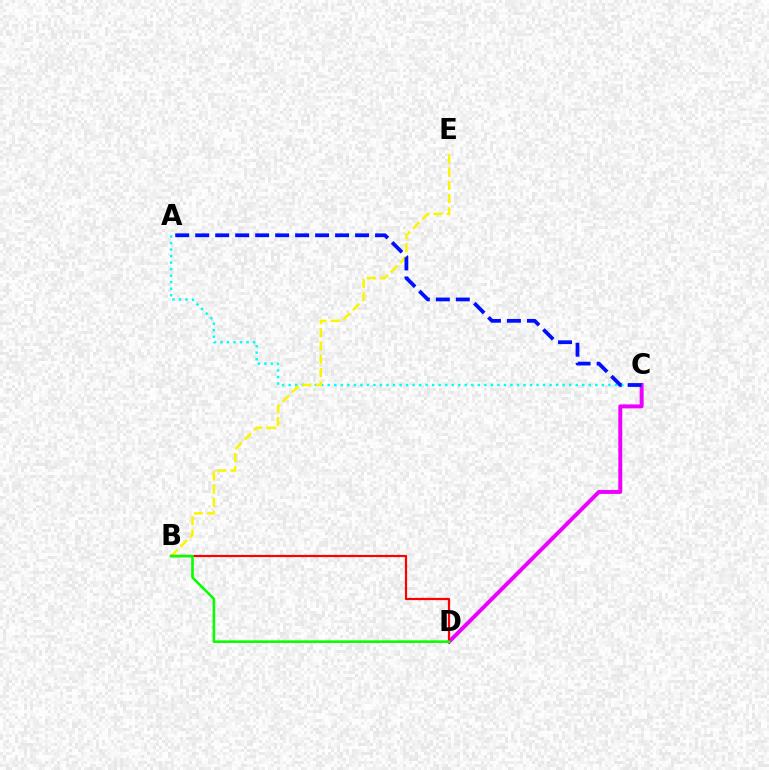{('C', 'D'): [{'color': '#ee00ff', 'line_style': 'solid', 'thickness': 2.84}], ('A', 'C'): [{'color': '#00fff6', 'line_style': 'dotted', 'thickness': 1.77}, {'color': '#0010ff', 'line_style': 'dashed', 'thickness': 2.71}], ('B', 'E'): [{'color': '#fcf500', 'line_style': 'dashed', 'thickness': 1.8}], ('B', 'D'): [{'color': '#ff0000', 'line_style': 'solid', 'thickness': 1.58}, {'color': '#08ff00', 'line_style': 'solid', 'thickness': 1.88}]}